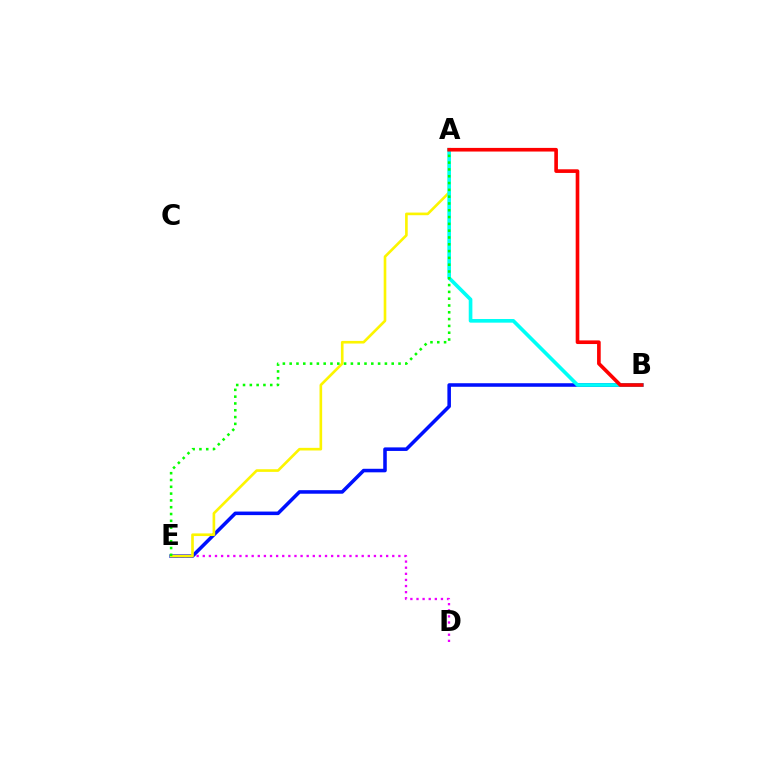{('B', 'E'): [{'color': '#0010ff', 'line_style': 'solid', 'thickness': 2.55}], ('D', 'E'): [{'color': '#ee00ff', 'line_style': 'dotted', 'thickness': 1.66}], ('A', 'E'): [{'color': '#fcf500', 'line_style': 'solid', 'thickness': 1.9}, {'color': '#08ff00', 'line_style': 'dotted', 'thickness': 1.85}], ('A', 'B'): [{'color': '#00fff6', 'line_style': 'solid', 'thickness': 2.63}, {'color': '#ff0000', 'line_style': 'solid', 'thickness': 2.62}]}